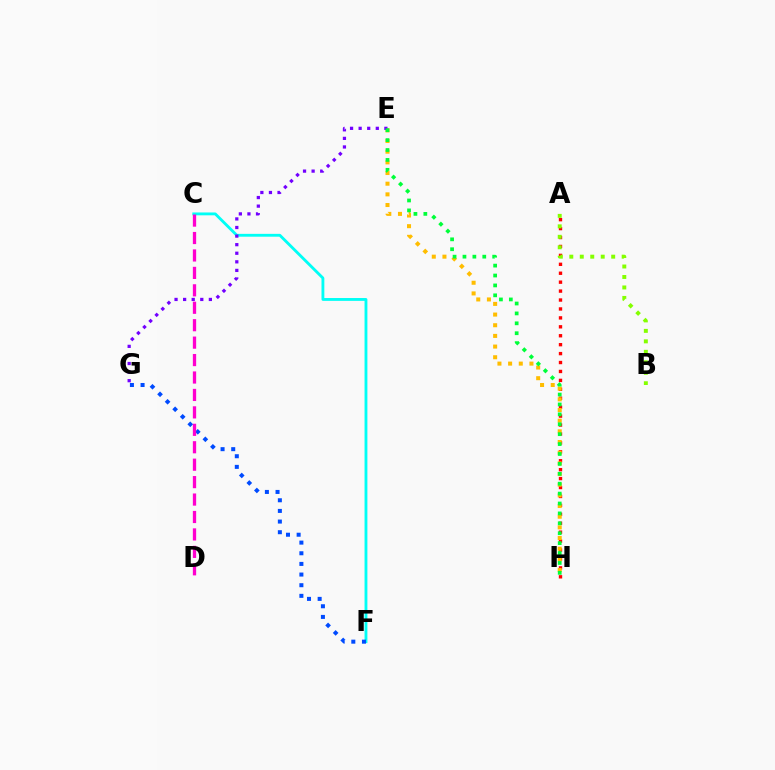{('C', 'F'): [{'color': '#00fff6', 'line_style': 'solid', 'thickness': 2.05}], ('A', 'H'): [{'color': '#ff0000', 'line_style': 'dotted', 'thickness': 2.43}], ('E', 'H'): [{'color': '#ffbd00', 'line_style': 'dotted', 'thickness': 2.9}, {'color': '#00ff39', 'line_style': 'dotted', 'thickness': 2.69}], ('F', 'G'): [{'color': '#004bff', 'line_style': 'dotted', 'thickness': 2.89}], ('E', 'G'): [{'color': '#7200ff', 'line_style': 'dotted', 'thickness': 2.33}], ('C', 'D'): [{'color': '#ff00cf', 'line_style': 'dashed', 'thickness': 2.37}], ('A', 'B'): [{'color': '#84ff00', 'line_style': 'dotted', 'thickness': 2.85}]}